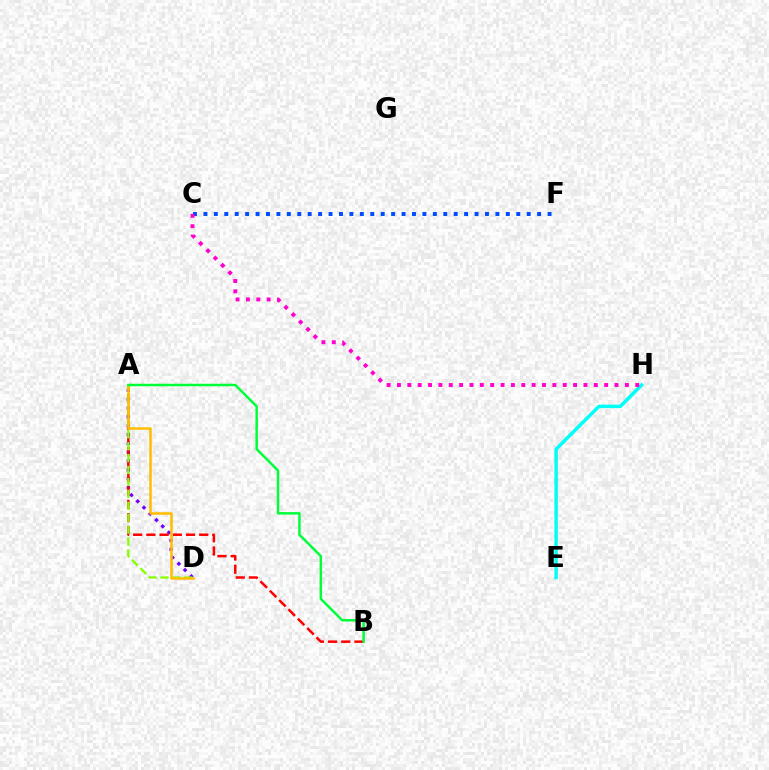{('A', 'D'): [{'color': '#7200ff', 'line_style': 'dotted', 'thickness': 2.4}, {'color': '#84ff00', 'line_style': 'dashed', 'thickness': 1.62}, {'color': '#ffbd00', 'line_style': 'solid', 'thickness': 1.82}], ('A', 'B'): [{'color': '#ff0000', 'line_style': 'dashed', 'thickness': 1.8}, {'color': '#00ff39', 'line_style': 'solid', 'thickness': 1.79}], ('C', 'F'): [{'color': '#004bff', 'line_style': 'dotted', 'thickness': 2.83}], ('E', 'H'): [{'color': '#00fff6', 'line_style': 'solid', 'thickness': 2.5}], ('C', 'H'): [{'color': '#ff00cf', 'line_style': 'dotted', 'thickness': 2.81}]}